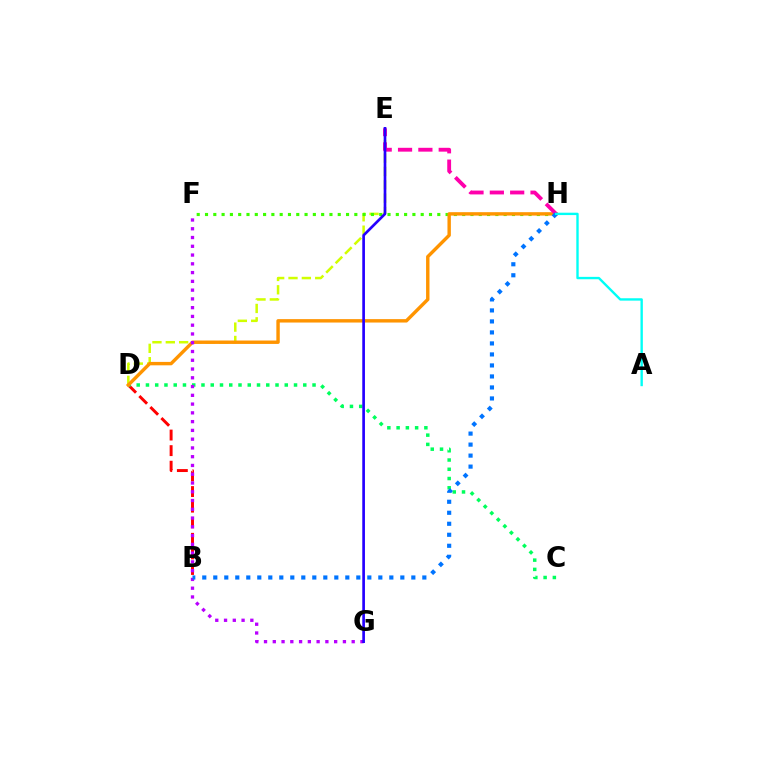{('B', 'D'): [{'color': '#ff0000', 'line_style': 'dashed', 'thickness': 2.12}], ('C', 'D'): [{'color': '#00ff5c', 'line_style': 'dotted', 'thickness': 2.51}], ('D', 'E'): [{'color': '#d1ff00', 'line_style': 'dashed', 'thickness': 1.81}], ('F', 'H'): [{'color': '#3dff00', 'line_style': 'dotted', 'thickness': 2.25}], ('D', 'H'): [{'color': '#ff9400', 'line_style': 'solid', 'thickness': 2.46}], ('E', 'H'): [{'color': '#ff00ac', 'line_style': 'dashed', 'thickness': 2.76}], ('F', 'G'): [{'color': '#b900ff', 'line_style': 'dotted', 'thickness': 2.38}], ('E', 'G'): [{'color': '#2500ff', 'line_style': 'solid', 'thickness': 1.93}], ('B', 'H'): [{'color': '#0074ff', 'line_style': 'dotted', 'thickness': 2.99}], ('A', 'H'): [{'color': '#00fff6', 'line_style': 'solid', 'thickness': 1.71}]}